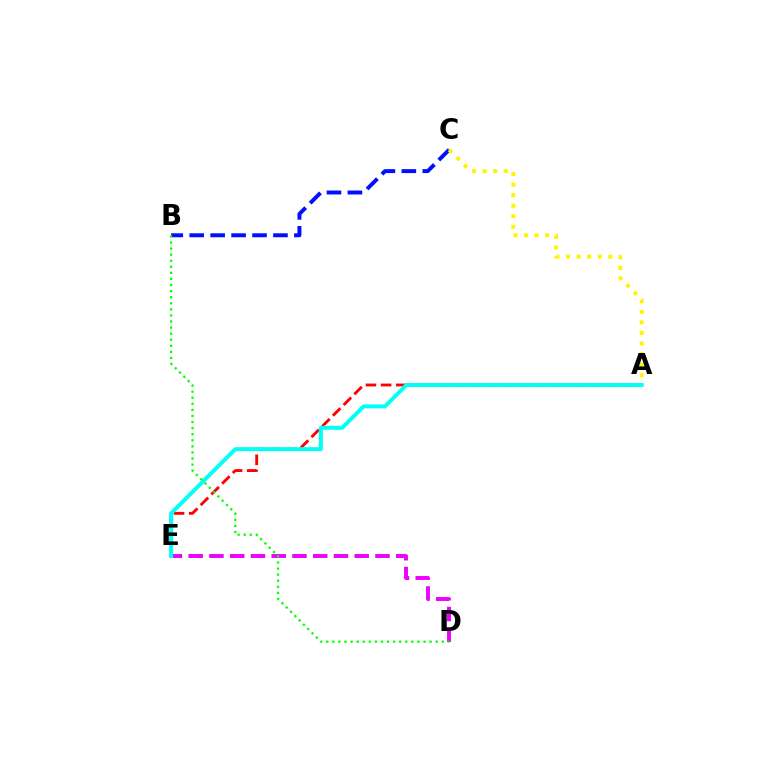{('D', 'E'): [{'color': '#ee00ff', 'line_style': 'dashed', 'thickness': 2.82}], ('A', 'E'): [{'color': '#ff0000', 'line_style': 'dashed', 'thickness': 2.06}, {'color': '#00fff6', 'line_style': 'solid', 'thickness': 2.87}], ('B', 'C'): [{'color': '#0010ff', 'line_style': 'dashed', 'thickness': 2.84}], ('A', 'C'): [{'color': '#fcf500', 'line_style': 'dotted', 'thickness': 2.87}], ('B', 'D'): [{'color': '#08ff00', 'line_style': 'dotted', 'thickness': 1.65}]}